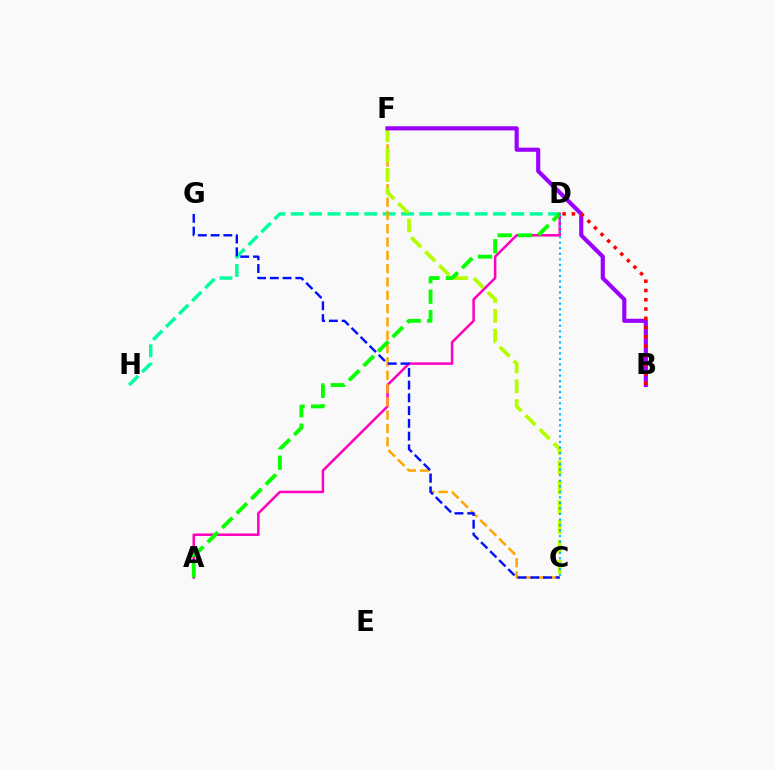{('D', 'H'): [{'color': '#00ff9d', 'line_style': 'dashed', 'thickness': 2.5}], ('A', 'D'): [{'color': '#ff00bd', 'line_style': 'solid', 'thickness': 1.81}, {'color': '#08ff00', 'line_style': 'dashed', 'thickness': 2.78}], ('C', 'F'): [{'color': '#ffa500', 'line_style': 'dashed', 'thickness': 1.81}, {'color': '#b3ff00', 'line_style': 'dashed', 'thickness': 2.69}], ('B', 'F'): [{'color': '#9b00ff', 'line_style': 'solid', 'thickness': 2.98}], ('C', 'D'): [{'color': '#00b5ff', 'line_style': 'dotted', 'thickness': 1.5}], ('C', 'G'): [{'color': '#0010ff', 'line_style': 'dashed', 'thickness': 1.73}], ('B', 'D'): [{'color': '#ff0000', 'line_style': 'dotted', 'thickness': 2.52}]}